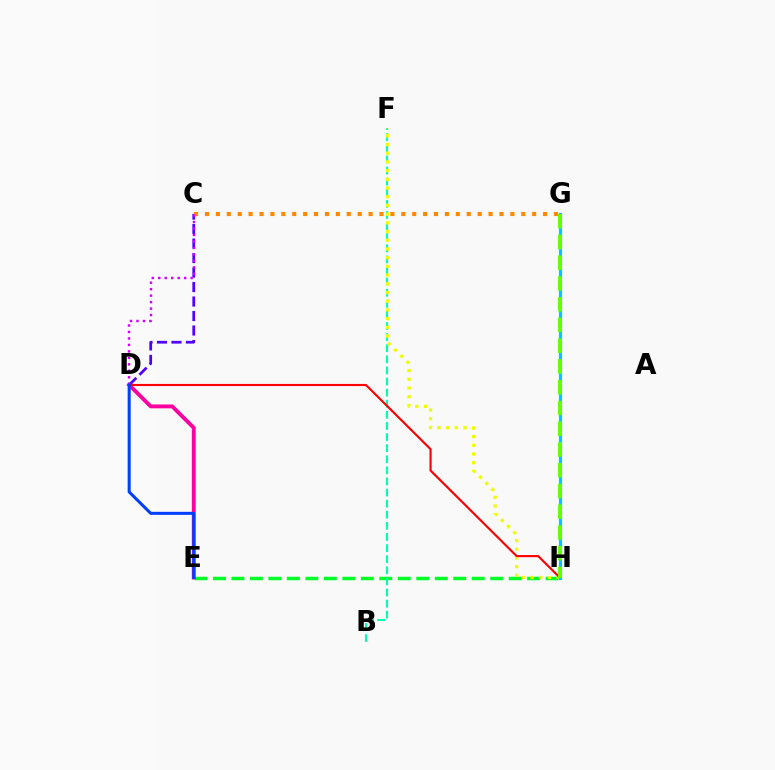{('E', 'H'): [{'color': '#00ff27', 'line_style': 'dashed', 'thickness': 2.51}], ('C', 'D'): [{'color': '#4f00ff', 'line_style': 'dashed', 'thickness': 1.97}, {'color': '#d600ff', 'line_style': 'dotted', 'thickness': 1.76}], ('B', 'F'): [{'color': '#00ffaf', 'line_style': 'dashed', 'thickness': 1.51}], ('F', 'H'): [{'color': '#eeff00', 'line_style': 'dotted', 'thickness': 2.37}], ('D', 'E'): [{'color': '#ff00a0', 'line_style': 'solid', 'thickness': 2.78}, {'color': '#003fff', 'line_style': 'solid', 'thickness': 2.18}], ('C', 'G'): [{'color': '#ff8800', 'line_style': 'dotted', 'thickness': 2.96}], ('D', 'H'): [{'color': '#ff0000', 'line_style': 'solid', 'thickness': 1.54}], ('G', 'H'): [{'color': '#00c7ff', 'line_style': 'solid', 'thickness': 2.24}, {'color': '#66ff00', 'line_style': 'dashed', 'thickness': 2.82}]}